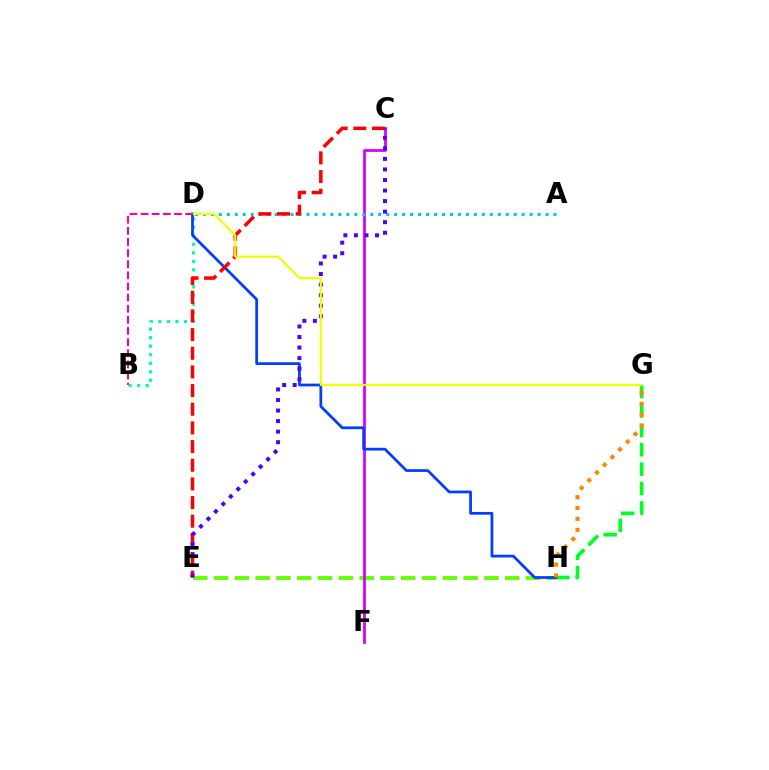{('G', 'H'): [{'color': '#00ff27', 'line_style': 'dashed', 'thickness': 2.64}, {'color': '#ff8800', 'line_style': 'dotted', 'thickness': 2.96}], ('B', 'D'): [{'color': '#00ffaf', 'line_style': 'dotted', 'thickness': 2.32}, {'color': '#ff00a0', 'line_style': 'dashed', 'thickness': 1.51}], ('E', 'H'): [{'color': '#66ff00', 'line_style': 'dashed', 'thickness': 2.83}], ('C', 'F'): [{'color': '#d600ff', 'line_style': 'solid', 'thickness': 2.0}], ('D', 'H'): [{'color': '#003fff', 'line_style': 'solid', 'thickness': 1.98}], ('A', 'D'): [{'color': '#00c7ff', 'line_style': 'dotted', 'thickness': 2.16}], ('C', 'E'): [{'color': '#ff0000', 'line_style': 'dashed', 'thickness': 2.54}, {'color': '#4f00ff', 'line_style': 'dotted', 'thickness': 2.87}], ('D', 'G'): [{'color': '#eeff00', 'line_style': 'solid', 'thickness': 1.58}]}